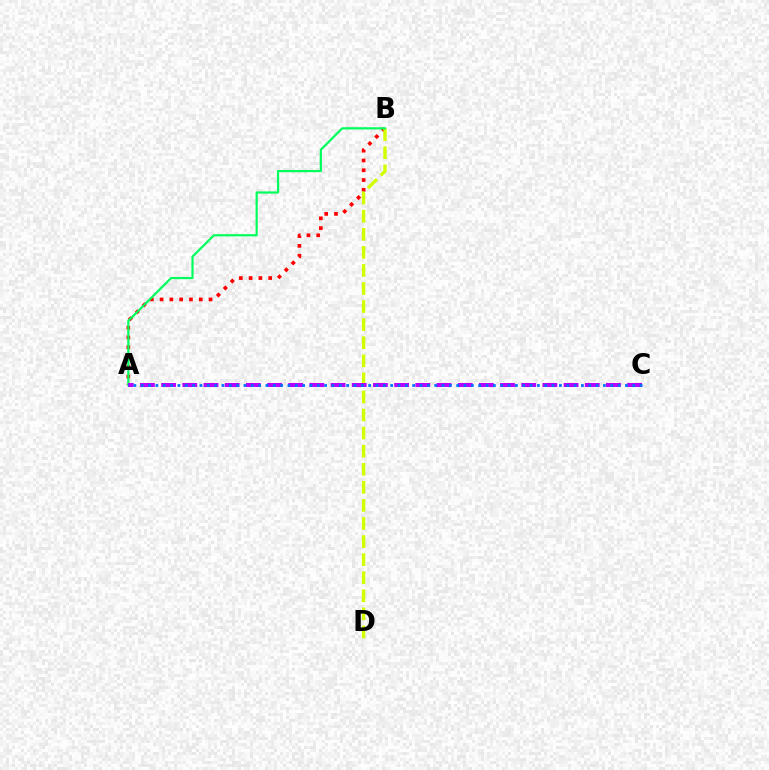{('A', 'B'): [{'color': '#ff0000', 'line_style': 'dotted', 'thickness': 2.66}, {'color': '#00ff5c', 'line_style': 'solid', 'thickness': 1.59}], ('B', 'D'): [{'color': '#d1ff00', 'line_style': 'dashed', 'thickness': 2.46}], ('A', 'C'): [{'color': '#b900ff', 'line_style': 'dashed', 'thickness': 2.88}, {'color': '#0074ff', 'line_style': 'dotted', 'thickness': 1.99}]}